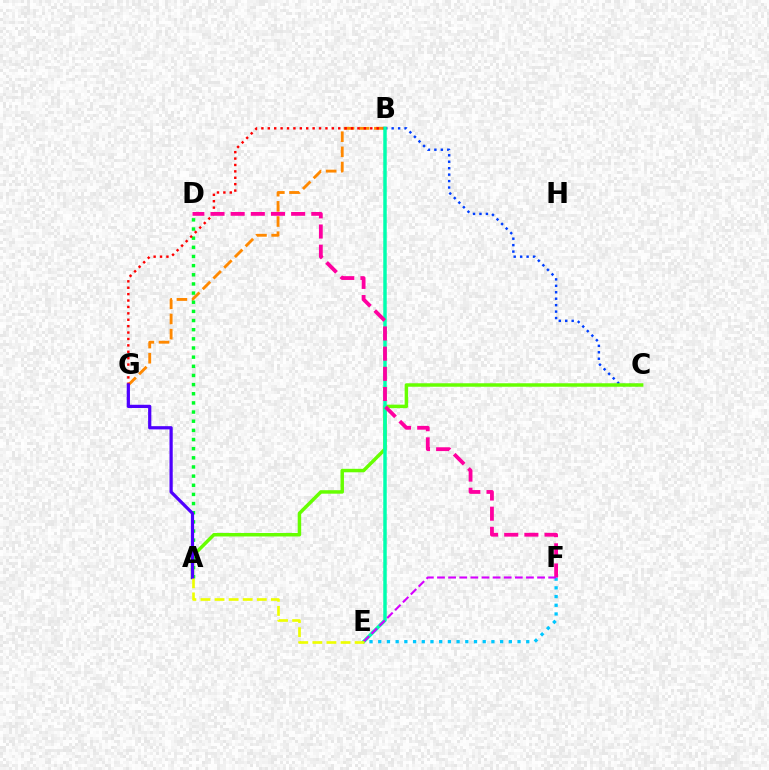{('B', 'G'): [{'color': '#ff8800', 'line_style': 'dashed', 'thickness': 2.06}, {'color': '#ff0000', 'line_style': 'dotted', 'thickness': 1.74}], ('E', 'F'): [{'color': '#00c7ff', 'line_style': 'dotted', 'thickness': 2.37}, {'color': '#d600ff', 'line_style': 'dashed', 'thickness': 1.51}], ('B', 'C'): [{'color': '#003fff', 'line_style': 'dotted', 'thickness': 1.75}], ('A', 'D'): [{'color': '#00ff27', 'line_style': 'dotted', 'thickness': 2.49}], ('A', 'C'): [{'color': '#66ff00', 'line_style': 'solid', 'thickness': 2.5}], ('B', 'E'): [{'color': '#00ffaf', 'line_style': 'solid', 'thickness': 2.51}], ('D', 'F'): [{'color': '#ff00a0', 'line_style': 'dashed', 'thickness': 2.74}], ('A', 'G'): [{'color': '#4f00ff', 'line_style': 'solid', 'thickness': 2.32}], ('A', 'E'): [{'color': '#eeff00', 'line_style': 'dashed', 'thickness': 1.91}]}